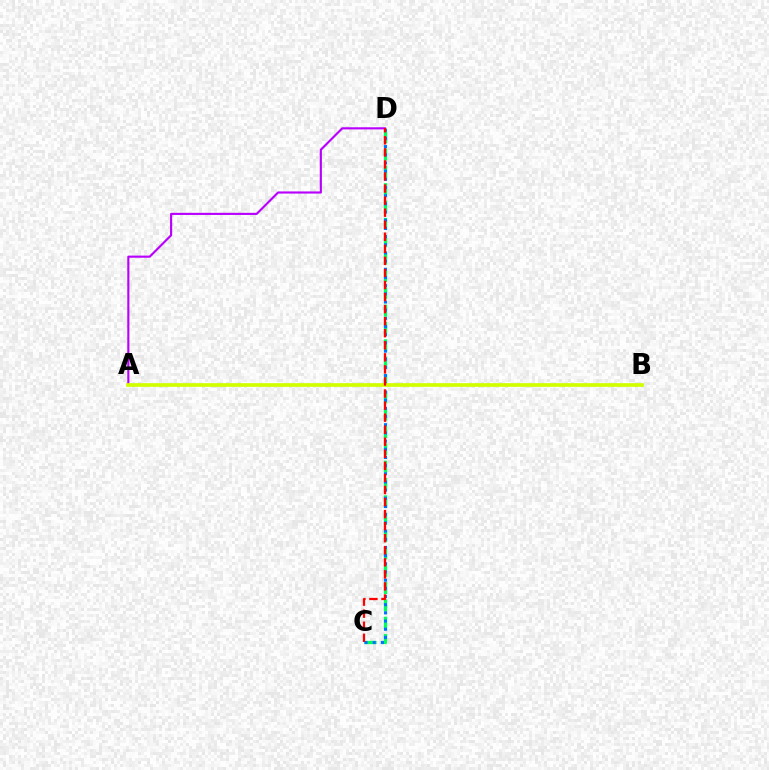{('C', 'D'): [{'color': '#00ff5c', 'line_style': 'dashed', 'thickness': 2.36}, {'color': '#0074ff', 'line_style': 'dotted', 'thickness': 2.22}, {'color': '#ff0000', 'line_style': 'dashed', 'thickness': 1.64}], ('A', 'D'): [{'color': '#b900ff', 'line_style': 'solid', 'thickness': 1.54}], ('A', 'B'): [{'color': '#d1ff00', 'line_style': 'solid', 'thickness': 2.66}]}